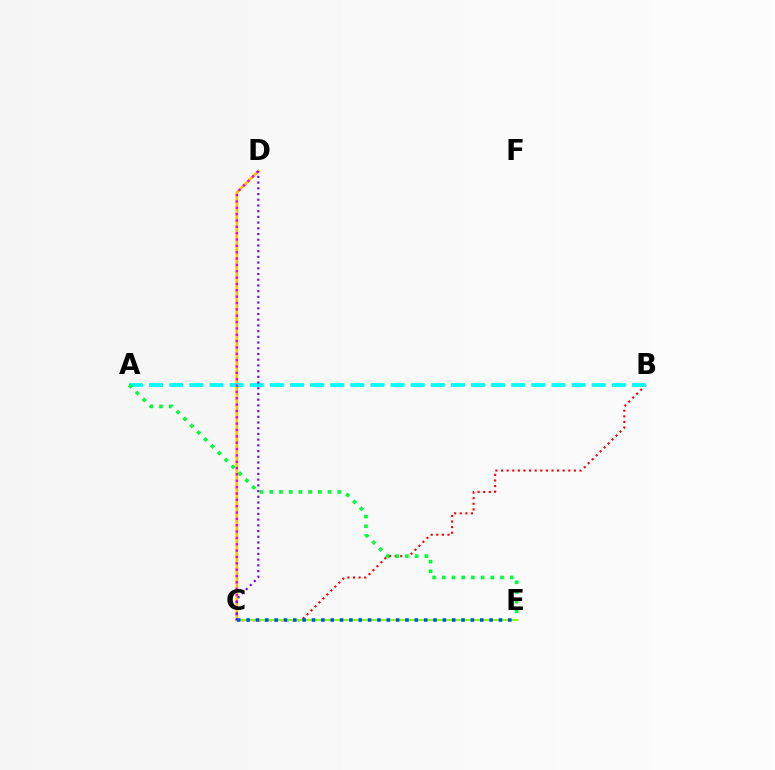{('B', 'C'): [{'color': '#ff0000', 'line_style': 'dotted', 'thickness': 1.52}], ('C', 'D'): [{'color': '#ffbd00', 'line_style': 'solid', 'thickness': 1.86}, {'color': '#ff00cf', 'line_style': 'dotted', 'thickness': 1.72}, {'color': '#7200ff', 'line_style': 'dotted', 'thickness': 1.55}], ('A', 'B'): [{'color': '#00fff6', 'line_style': 'dashed', 'thickness': 2.73}], ('A', 'E'): [{'color': '#00ff39', 'line_style': 'dotted', 'thickness': 2.64}], ('C', 'E'): [{'color': '#84ff00', 'line_style': 'solid', 'thickness': 1.54}, {'color': '#004bff', 'line_style': 'dotted', 'thickness': 2.54}]}